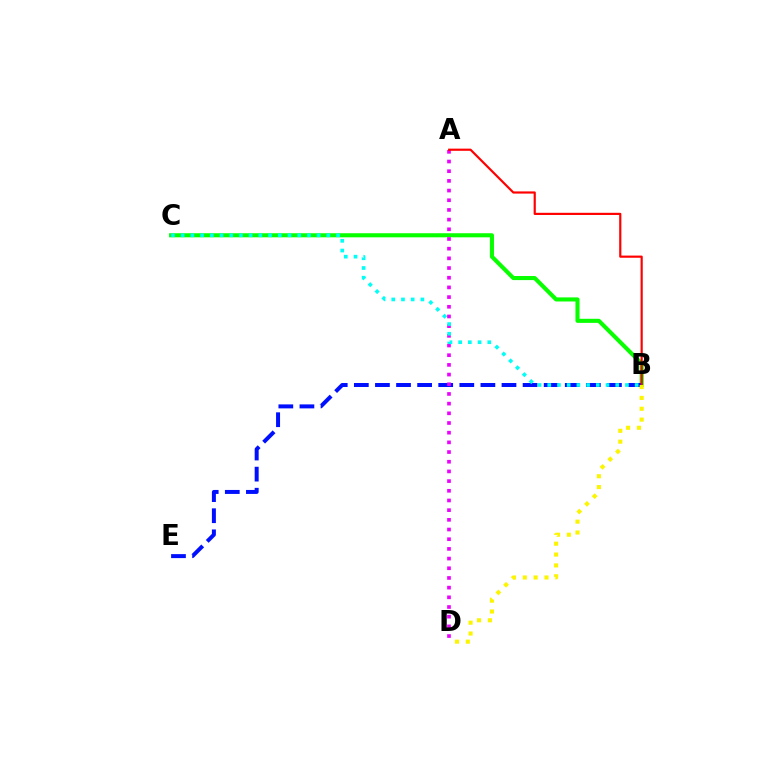{('B', 'C'): [{'color': '#08ff00', 'line_style': 'solid', 'thickness': 2.94}, {'color': '#00fff6', 'line_style': 'dotted', 'thickness': 2.64}], ('B', 'E'): [{'color': '#0010ff', 'line_style': 'dashed', 'thickness': 2.87}], ('A', 'D'): [{'color': '#ee00ff', 'line_style': 'dotted', 'thickness': 2.63}], ('A', 'B'): [{'color': '#ff0000', 'line_style': 'solid', 'thickness': 1.57}], ('B', 'D'): [{'color': '#fcf500', 'line_style': 'dotted', 'thickness': 2.95}]}